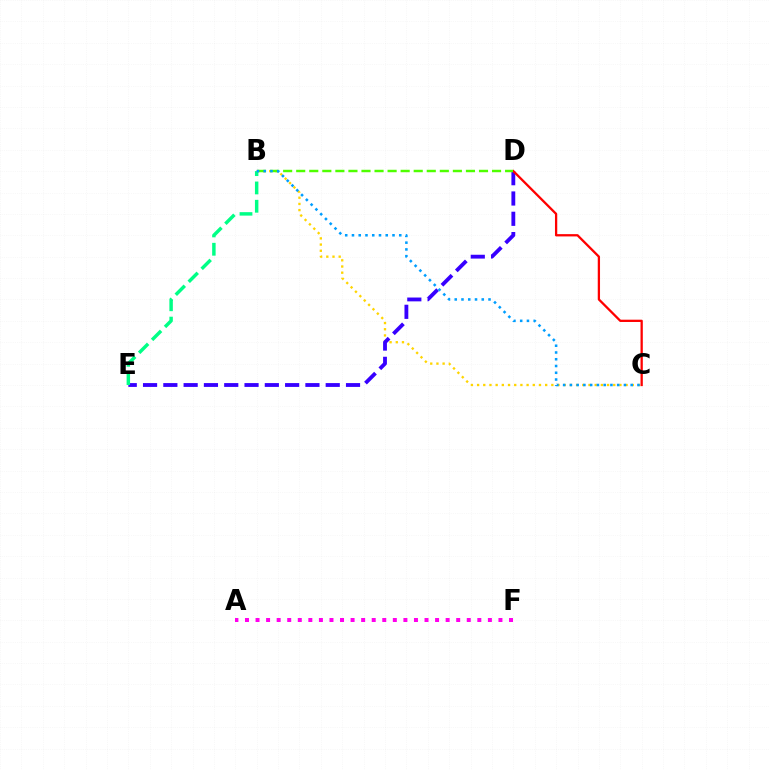{('B', 'C'): [{'color': '#ffd500', 'line_style': 'dotted', 'thickness': 1.68}, {'color': '#009eff', 'line_style': 'dotted', 'thickness': 1.84}], ('A', 'F'): [{'color': '#ff00ed', 'line_style': 'dotted', 'thickness': 2.87}], ('D', 'E'): [{'color': '#3700ff', 'line_style': 'dashed', 'thickness': 2.76}], ('C', 'D'): [{'color': '#ff0000', 'line_style': 'solid', 'thickness': 1.65}], ('B', 'D'): [{'color': '#4fff00', 'line_style': 'dashed', 'thickness': 1.77}], ('B', 'E'): [{'color': '#00ff86', 'line_style': 'dashed', 'thickness': 2.49}]}